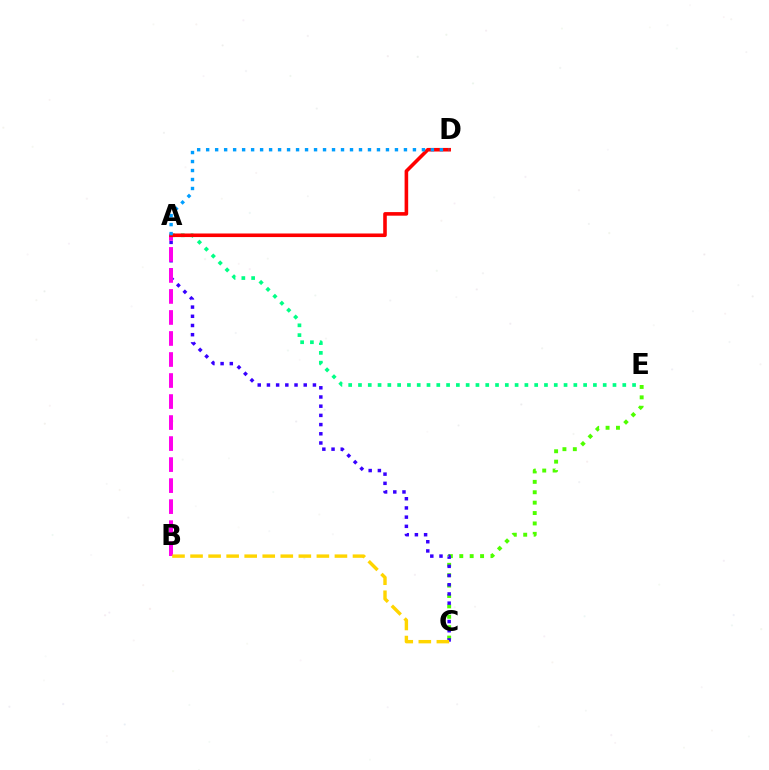{('A', 'E'): [{'color': '#00ff86', 'line_style': 'dotted', 'thickness': 2.66}], ('C', 'E'): [{'color': '#4fff00', 'line_style': 'dotted', 'thickness': 2.83}], ('A', 'C'): [{'color': '#3700ff', 'line_style': 'dotted', 'thickness': 2.5}], ('A', 'B'): [{'color': '#ff00ed', 'line_style': 'dashed', 'thickness': 2.86}], ('A', 'D'): [{'color': '#ff0000', 'line_style': 'solid', 'thickness': 2.58}, {'color': '#009eff', 'line_style': 'dotted', 'thickness': 2.44}], ('B', 'C'): [{'color': '#ffd500', 'line_style': 'dashed', 'thickness': 2.45}]}